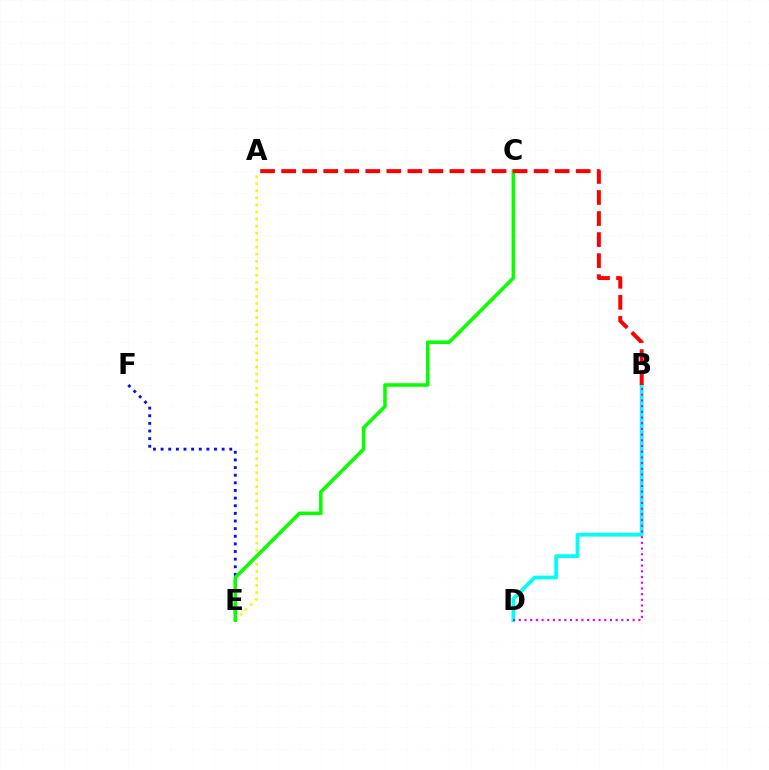{('B', 'D'): [{'color': '#00fff6', 'line_style': 'solid', 'thickness': 2.7}, {'color': '#ee00ff', 'line_style': 'dotted', 'thickness': 1.55}], ('A', 'E'): [{'color': '#fcf500', 'line_style': 'dotted', 'thickness': 1.92}], ('E', 'F'): [{'color': '#0010ff', 'line_style': 'dotted', 'thickness': 2.07}], ('C', 'E'): [{'color': '#08ff00', 'line_style': 'solid', 'thickness': 2.55}], ('A', 'B'): [{'color': '#ff0000', 'line_style': 'dashed', 'thickness': 2.86}]}